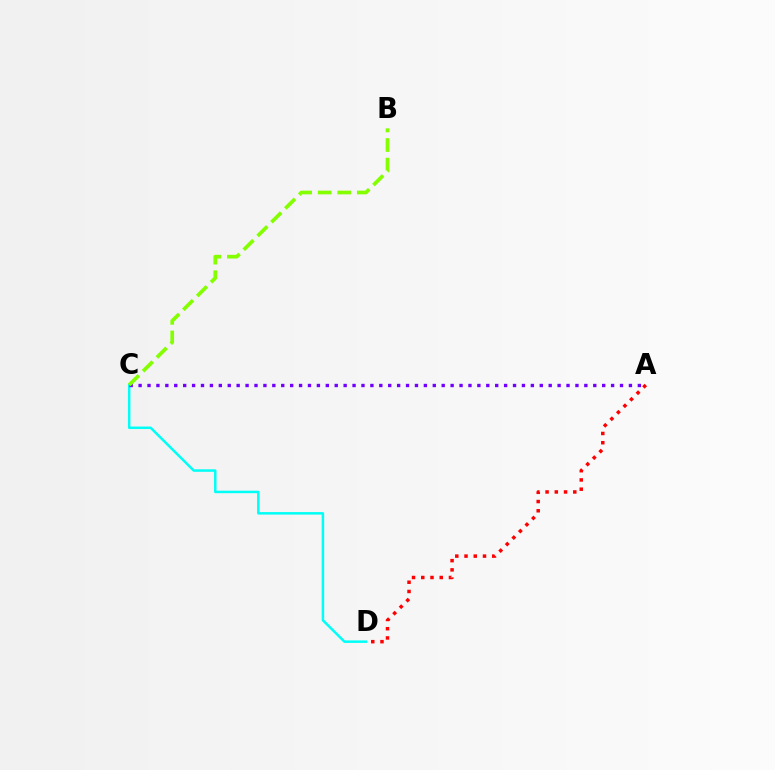{('C', 'D'): [{'color': '#00fff6', 'line_style': 'solid', 'thickness': 1.8}], ('A', 'C'): [{'color': '#7200ff', 'line_style': 'dotted', 'thickness': 2.42}], ('A', 'D'): [{'color': '#ff0000', 'line_style': 'dotted', 'thickness': 2.51}], ('B', 'C'): [{'color': '#84ff00', 'line_style': 'dashed', 'thickness': 2.66}]}